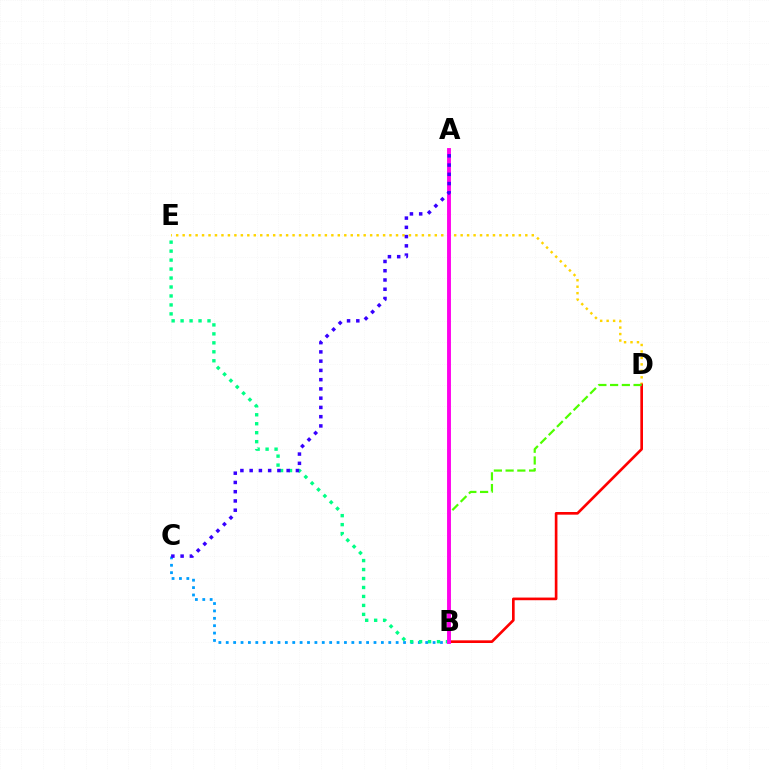{('D', 'E'): [{'color': '#ffd500', 'line_style': 'dotted', 'thickness': 1.76}], ('B', 'C'): [{'color': '#009eff', 'line_style': 'dotted', 'thickness': 2.01}], ('B', 'D'): [{'color': '#ff0000', 'line_style': 'solid', 'thickness': 1.91}, {'color': '#4fff00', 'line_style': 'dashed', 'thickness': 1.59}], ('B', 'E'): [{'color': '#00ff86', 'line_style': 'dotted', 'thickness': 2.44}], ('A', 'B'): [{'color': '#ff00ed', 'line_style': 'solid', 'thickness': 2.79}], ('A', 'C'): [{'color': '#3700ff', 'line_style': 'dotted', 'thickness': 2.51}]}